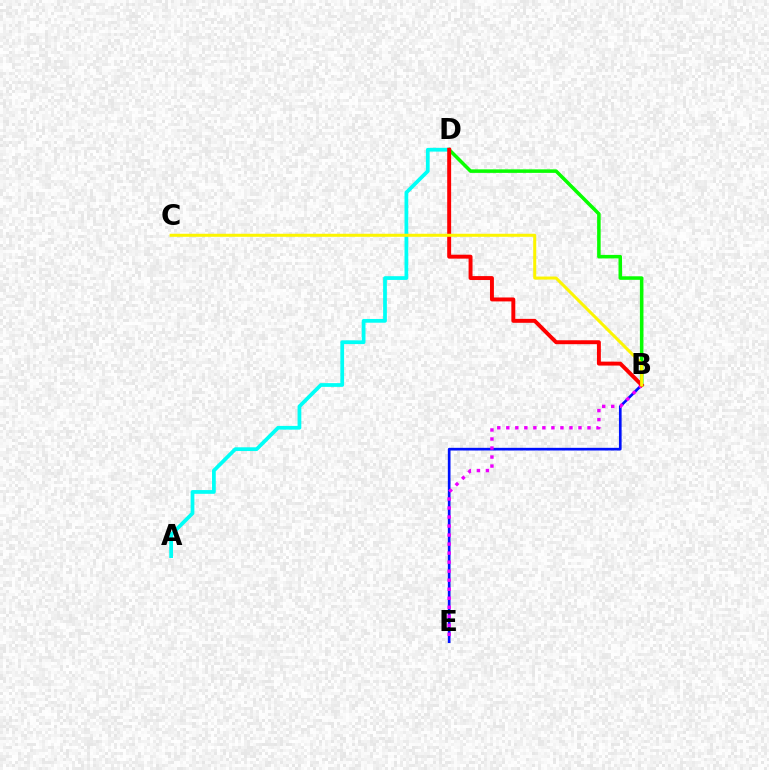{('B', 'E'): [{'color': '#0010ff', 'line_style': 'solid', 'thickness': 1.92}, {'color': '#ee00ff', 'line_style': 'dotted', 'thickness': 2.45}], ('B', 'D'): [{'color': '#08ff00', 'line_style': 'solid', 'thickness': 2.54}, {'color': '#ff0000', 'line_style': 'solid', 'thickness': 2.83}], ('A', 'D'): [{'color': '#00fff6', 'line_style': 'solid', 'thickness': 2.7}], ('B', 'C'): [{'color': '#fcf500', 'line_style': 'solid', 'thickness': 2.18}]}